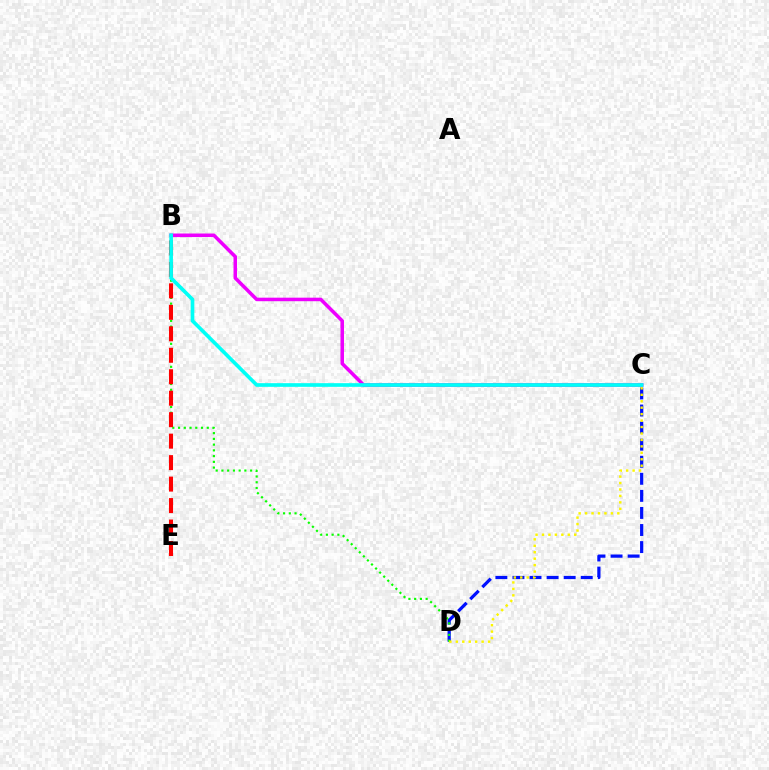{('C', 'D'): [{'color': '#0010ff', 'line_style': 'dashed', 'thickness': 2.32}, {'color': '#fcf500', 'line_style': 'dotted', 'thickness': 1.75}], ('B', 'D'): [{'color': '#08ff00', 'line_style': 'dotted', 'thickness': 1.56}], ('B', 'E'): [{'color': '#ff0000', 'line_style': 'dashed', 'thickness': 2.92}], ('B', 'C'): [{'color': '#ee00ff', 'line_style': 'solid', 'thickness': 2.54}, {'color': '#00fff6', 'line_style': 'solid', 'thickness': 2.64}]}